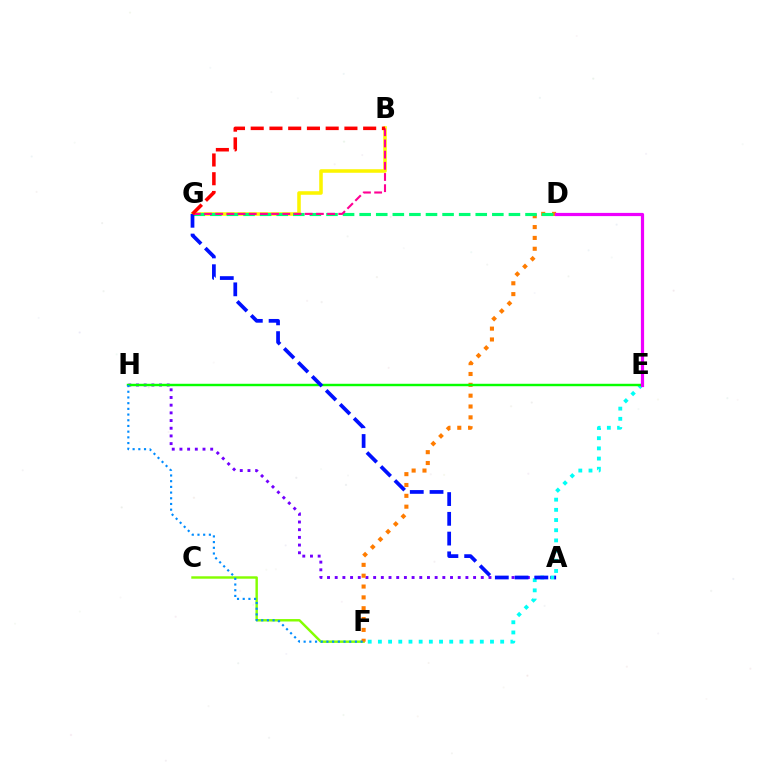{('A', 'H'): [{'color': '#7200ff', 'line_style': 'dotted', 'thickness': 2.09}], ('E', 'F'): [{'color': '#00fff6', 'line_style': 'dotted', 'thickness': 2.77}], ('C', 'F'): [{'color': '#84ff00', 'line_style': 'solid', 'thickness': 1.75}], ('B', 'G'): [{'color': '#fcf500', 'line_style': 'solid', 'thickness': 2.55}, {'color': '#ff0094', 'line_style': 'dashed', 'thickness': 1.52}, {'color': '#ff0000', 'line_style': 'dashed', 'thickness': 2.55}], ('D', 'F'): [{'color': '#ff7c00', 'line_style': 'dotted', 'thickness': 2.95}], ('D', 'G'): [{'color': '#00ff74', 'line_style': 'dashed', 'thickness': 2.25}], ('E', 'H'): [{'color': '#08ff00', 'line_style': 'solid', 'thickness': 1.76}], ('A', 'G'): [{'color': '#0010ff', 'line_style': 'dashed', 'thickness': 2.68}], ('D', 'E'): [{'color': '#ee00ff', 'line_style': 'solid', 'thickness': 2.31}], ('F', 'H'): [{'color': '#008cff', 'line_style': 'dotted', 'thickness': 1.55}]}